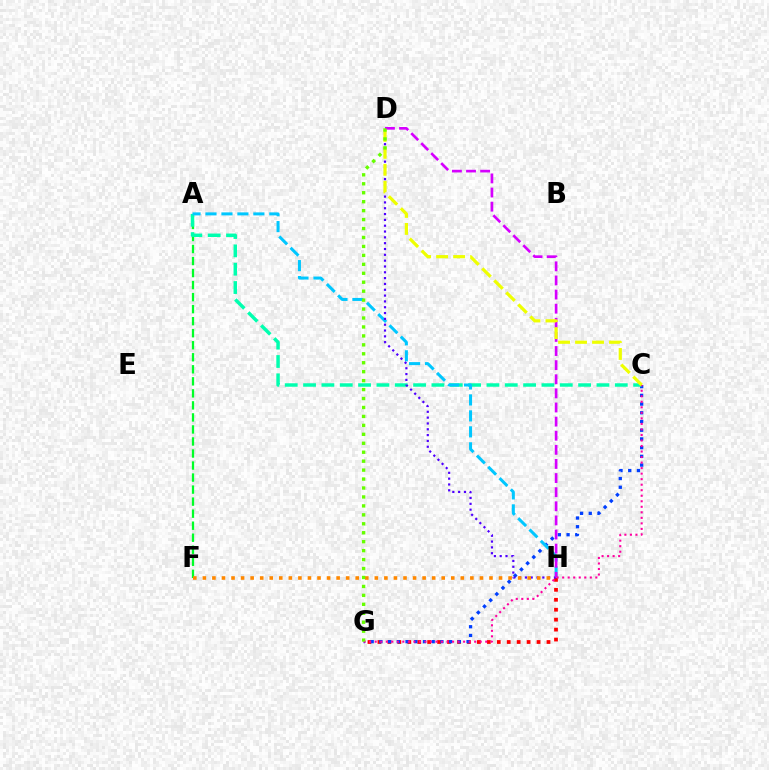{('G', 'H'): [{'color': '#ff0000', 'line_style': 'dotted', 'thickness': 2.7}], ('C', 'G'): [{'color': '#003fff', 'line_style': 'dotted', 'thickness': 2.37}, {'color': '#ff00a0', 'line_style': 'dotted', 'thickness': 1.5}], ('A', 'F'): [{'color': '#00ff27', 'line_style': 'dashed', 'thickness': 1.63}], ('A', 'C'): [{'color': '#00ffaf', 'line_style': 'dashed', 'thickness': 2.49}], ('A', 'H'): [{'color': '#00c7ff', 'line_style': 'dashed', 'thickness': 2.17}], ('D', 'H'): [{'color': '#4f00ff', 'line_style': 'dotted', 'thickness': 1.58}, {'color': '#d600ff', 'line_style': 'dashed', 'thickness': 1.92}], ('F', 'H'): [{'color': '#ff8800', 'line_style': 'dotted', 'thickness': 2.6}], ('C', 'D'): [{'color': '#eeff00', 'line_style': 'dashed', 'thickness': 2.31}], ('D', 'G'): [{'color': '#66ff00', 'line_style': 'dotted', 'thickness': 2.43}]}